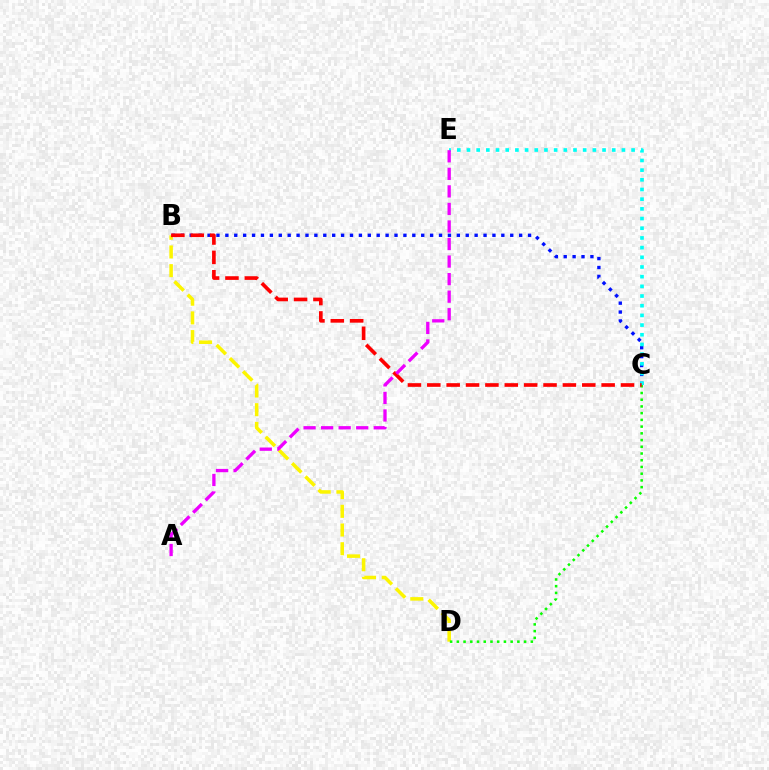{('B', 'D'): [{'color': '#fcf500', 'line_style': 'dashed', 'thickness': 2.54}], ('B', 'C'): [{'color': '#0010ff', 'line_style': 'dotted', 'thickness': 2.42}, {'color': '#ff0000', 'line_style': 'dashed', 'thickness': 2.63}], ('C', 'D'): [{'color': '#08ff00', 'line_style': 'dotted', 'thickness': 1.83}], ('C', 'E'): [{'color': '#00fff6', 'line_style': 'dotted', 'thickness': 2.63}], ('A', 'E'): [{'color': '#ee00ff', 'line_style': 'dashed', 'thickness': 2.38}]}